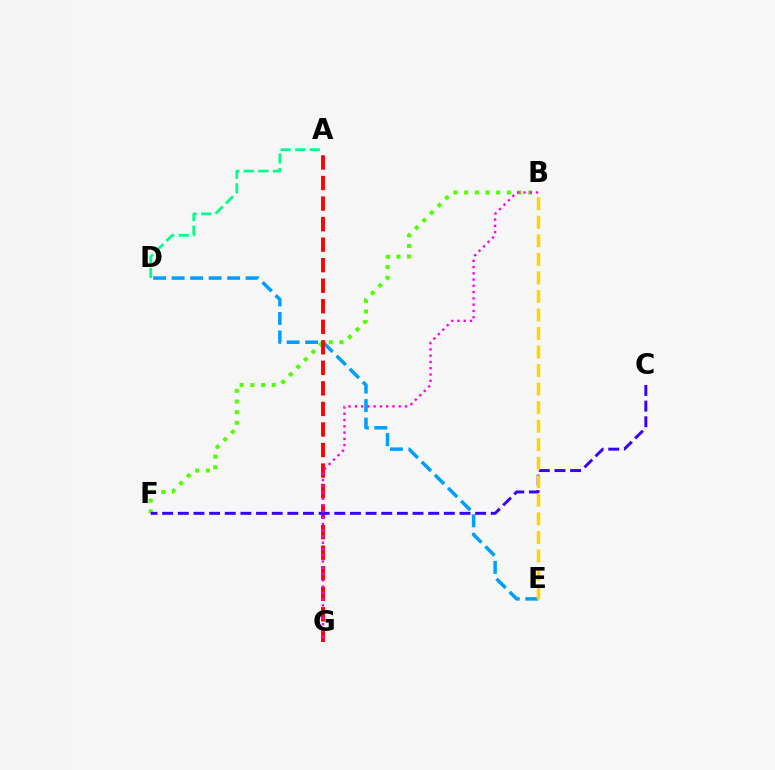{('A', 'D'): [{'color': '#00ff86', 'line_style': 'dashed', 'thickness': 1.98}], ('D', 'E'): [{'color': '#009eff', 'line_style': 'dashed', 'thickness': 2.52}], ('B', 'F'): [{'color': '#4fff00', 'line_style': 'dotted', 'thickness': 2.9}], ('A', 'G'): [{'color': '#ff0000', 'line_style': 'dashed', 'thickness': 2.79}], ('C', 'F'): [{'color': '#3700ff', 'line_style': 'dashed', 'thickness': 2.13}], ('B', 'G'): [{'color': '#ff00ed', 'line_style': 'dotted', 'thickness': 1.7}], ('B', 'E'): [{'color': '#ffd500', 'line_style': 'dashed', 'thickness': 2.52}]}